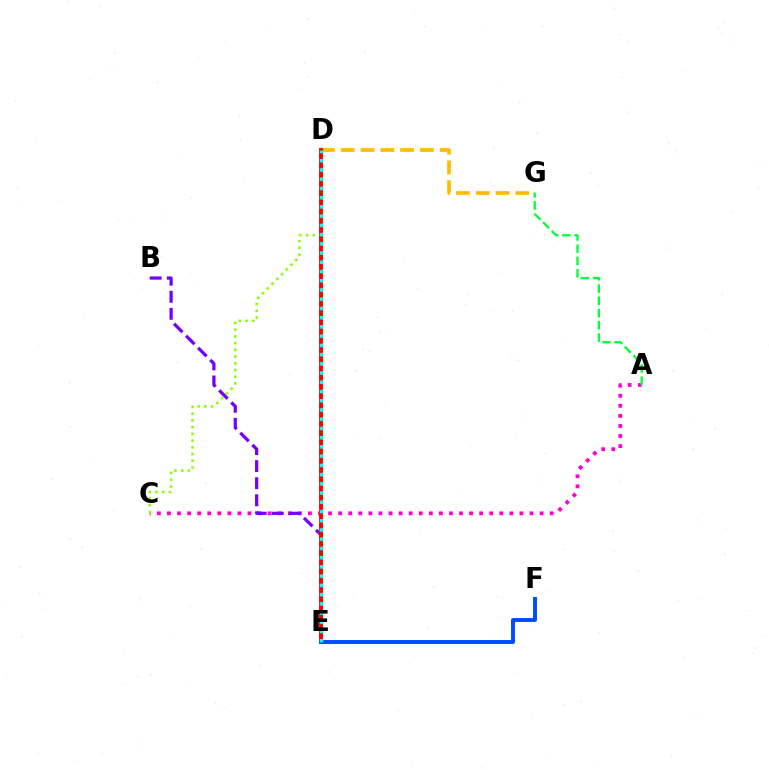{('D', 'G'): [{'color': '#ffbd00', 'line_style': 'dashed', 'thickness': 2.69}], ('A', 'C'): [{'color': '#ff00cf', 'line_style': 'dotted', 'thickness': 2.74}], ('B', 'E'): [{'color': '#7200ff', 'line_style': 'dashed', 'thickness': 2.32}], ('C', 'D'): [{'color': '#84ff00', 'line_style': 'dotted', 'thickness': 1.83}], ('D', 'E'): [{'color': '#ff0000', 'line_style': 'solid', 'thickness': 2.82}, {'color': '#00fff6', 'line_style': 'dotted', 'thickness': 2.51}], ('E', 'F'): [{'color': '#004bff', 'line_style': 'solid', 'thickness': 2.82}], ('A', 'G'): [{'color': '#00ff39', 'line_style': 'dashed', 'thickness': 1.66}]}